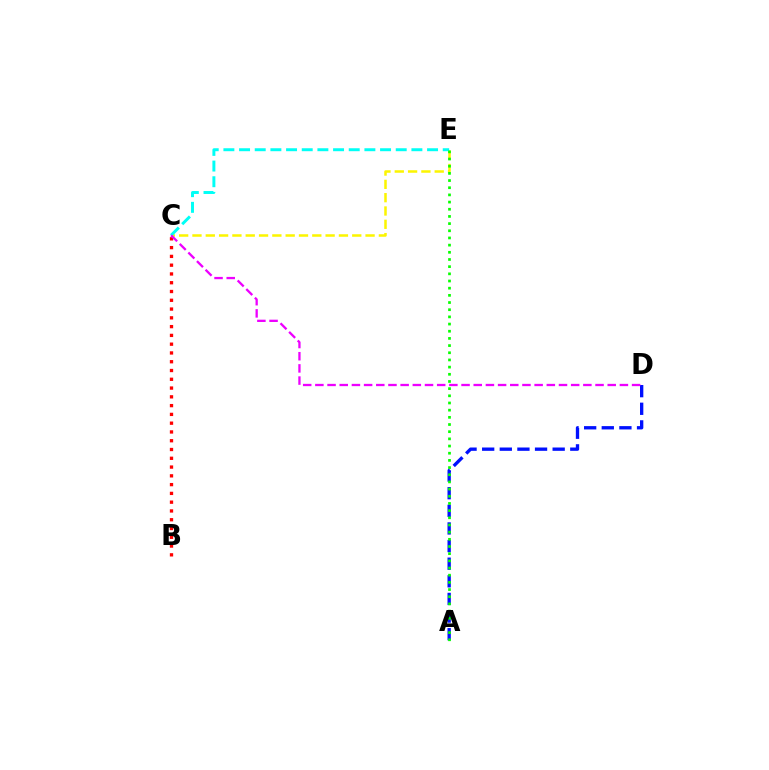{('C', 'E'): [{'color': '#fcf500', 'line_style': 'dashed', 'thickness': 1.81}, {'color': '#00fff6', 'line_style': 'dashed', 'thickness': 2.13}], ('A', 'D'): [{'color': '#0010ff', 'line_style': 'dashed', 'thickness': 2.39}], ('A', 'E'): [{'color': '#08ff00', 'line_style': 'dotted', 'thickness': 1.95}], ('B', 'C'): [{'color': '#ff0000', 'line_style': 'dotted', 'thickness': 2.38}], ('C', 'D'): [{'color': '#ee00ff', 'line_style': 'dashed', 'thickness': 1.65}]}